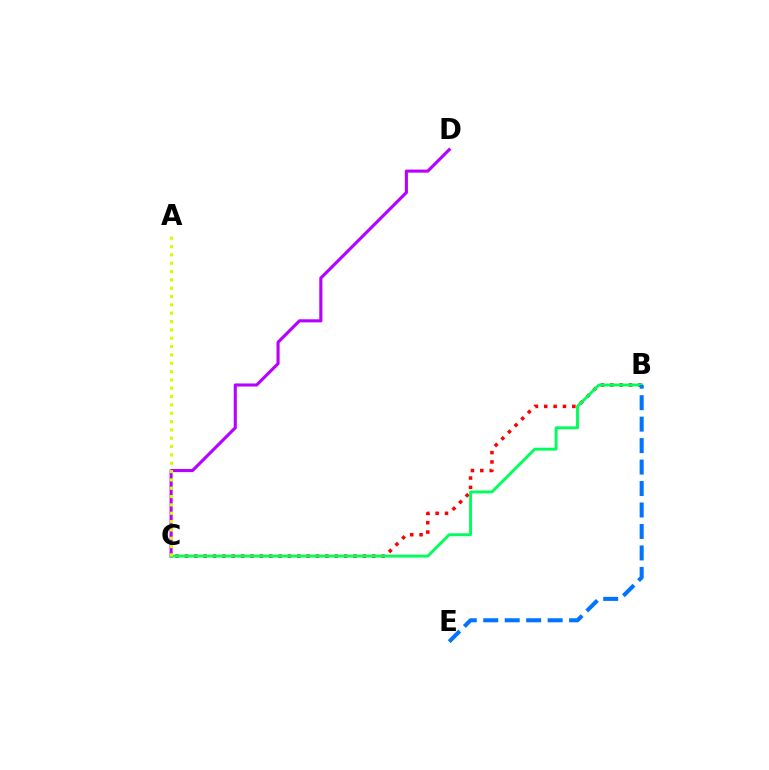{('C', 'D'): [{'color': '#b900ff', 'line_style': 'solid', 'thickness': 2.23}], ('B', 'C'): [{'color': '#ff0000', 'line_style': 'dotted', 'thickness': 2.54}, {'color': '#00ff5c', 'line_style': 'solid', 'thickness': 2.09}], ('A', 'C'): [{'color': '#d1ff00', 'line_style': 'dotted', 'thickness': 2.26}], ('B', 'E'): [{'color': '#0074ff', 'line_style': 'dashed', 'thickness': 2.92}]}